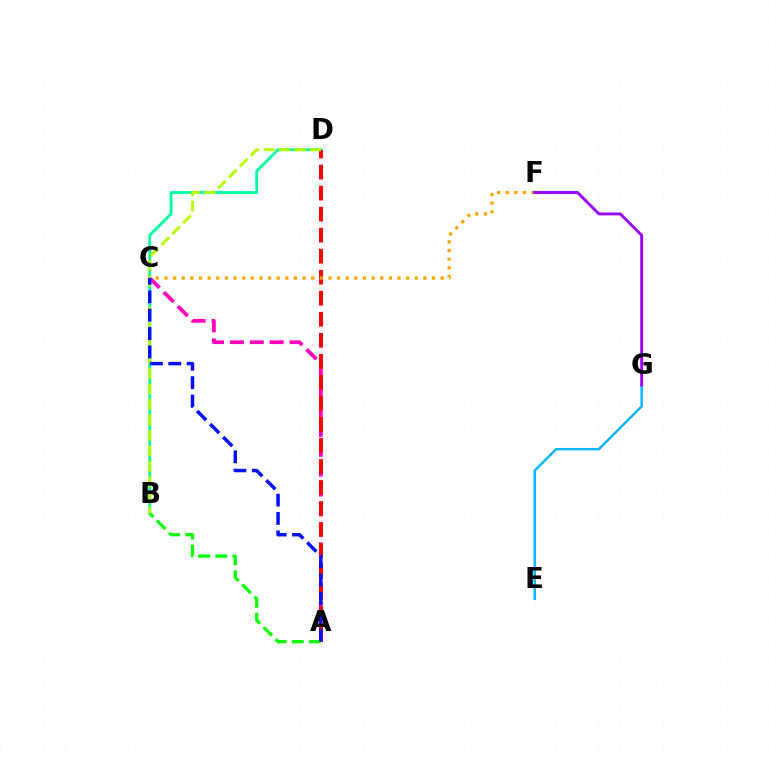{('A', 'C'): [{'color': '#ff00bd', 'line_style': 'dashed', 'thickness': 2.7}, {'color': '#0010ff', 'line_style': 'dashed', 'thickness': 2.5}], ('B', 'D'): [{'color': '#00ff9d', 'line_style': 'solid', 'thickness': 2.03}, {'color': '#b3ff00', 'line_style': 'dashed', 'thickness': 2.1}], ('A', 'D'): [{'color': '#ff0000', 'line_style': 'dashed', 'thickness': 2.86}], ('A', 'B'): [{'color': '#08ff00', 'line_style': 'dashed', 'thickness': 2.33}], ('E', 'G'): [{'color': '#00b5ff', 'line_style': 'solid', 'thickness': 1.74}], ('C', 'F'): [{'color': '#ffa500', 'line_style': 'dotted', 'thickness': 2.34}], ('F', 'G'): [{'color': '#9b00ff', 'line_style': 'solid', 'thickness': 2.08}]}